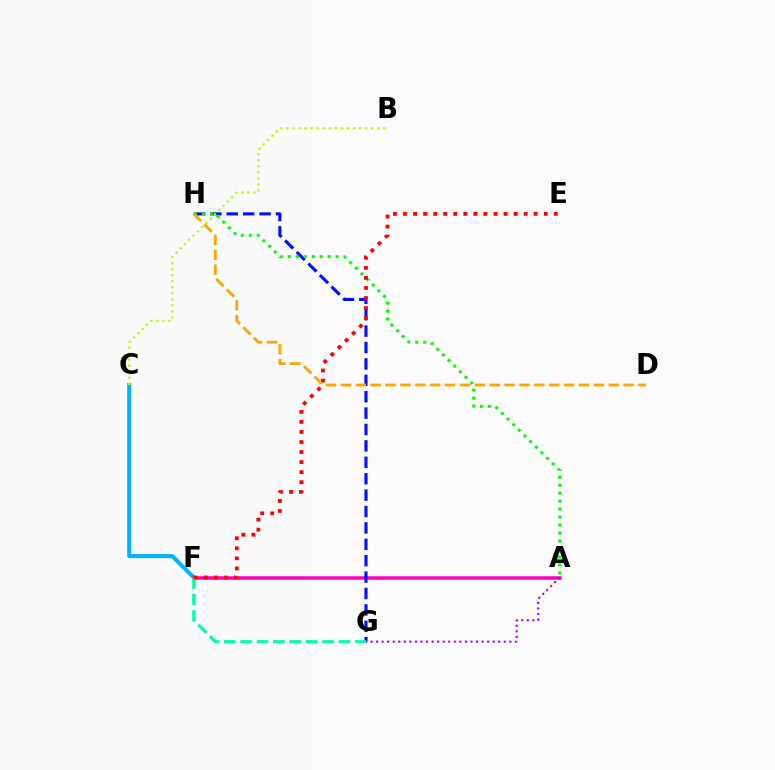{('C', 'F'): [{'color': '#00b5ff', 'line_style': 'solid', 'thickness': 2.92}], ('A', 'F'): [{'color': '#ff00bd', 'line_style': 'solid', 'thickness': 2.52}], ('G', 'H'): [{'color': '#0010ff', 'line_style': 'dashed', 'thickness': 2.23}], ('F', 'G'): [{'color': '#00ff9d', 'line_style': 'dashed', 'thickness': 2.22}], ('A', 'H'): [{'color': '#08ff00', 'line_style': 'dotted', 'thickness': 2.17}], ('B', 'C'): [{'color': '#b3ff00', 'line_style': 'dotted', 'thickness': 1.64}], ('E', 'F'): [{'color': '#ff0000', 'line_style': 'dotted', 'thickness': 2.73}], ('D', 'H'): [{'color': '#ffa500', 'line_style': 'dashed', 'thickness': 2.02}], ('A', 'G'): [{'color': '#9b00ff', 'line_style': 'dotted', 'thickness': 1.51}]}